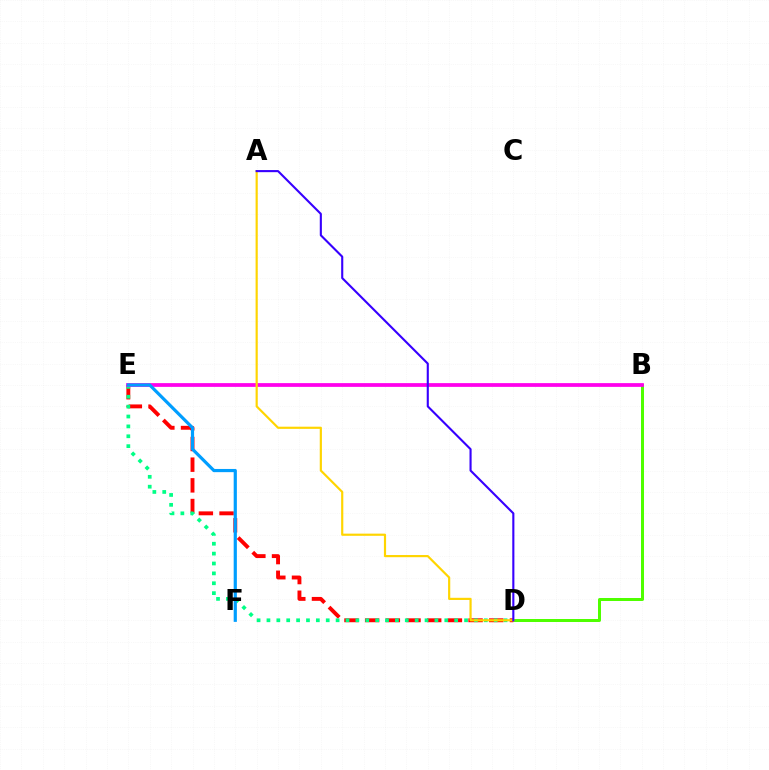{('B', 'D'): [{'color': '#4fff00', 'line_style': 'solid', 'thickness': 2.15}], ('D', 'E'): [{'color': '#ff0000', 'line_style': 'dashed', 'thickness': 2.81}, {'color': '#00ff86', 'line_style': 'dotted', 'thickness': 2.68}], ('B', 'E'): [{'color': '#ff00ed', 'line_style': 'solid', 'thickness': 2.7}], ('E', 'F'): [{'color': '#009eff', 'line_style': 'solid', 'thickness': 2.29}], ('A', 'D'): [{'color': '#ffd500', 'line_style': 'solid', 'thickness': 1.57}, {'color': '#3700ff', 'line_style': 'solid', 'thickness': 1.52}]}